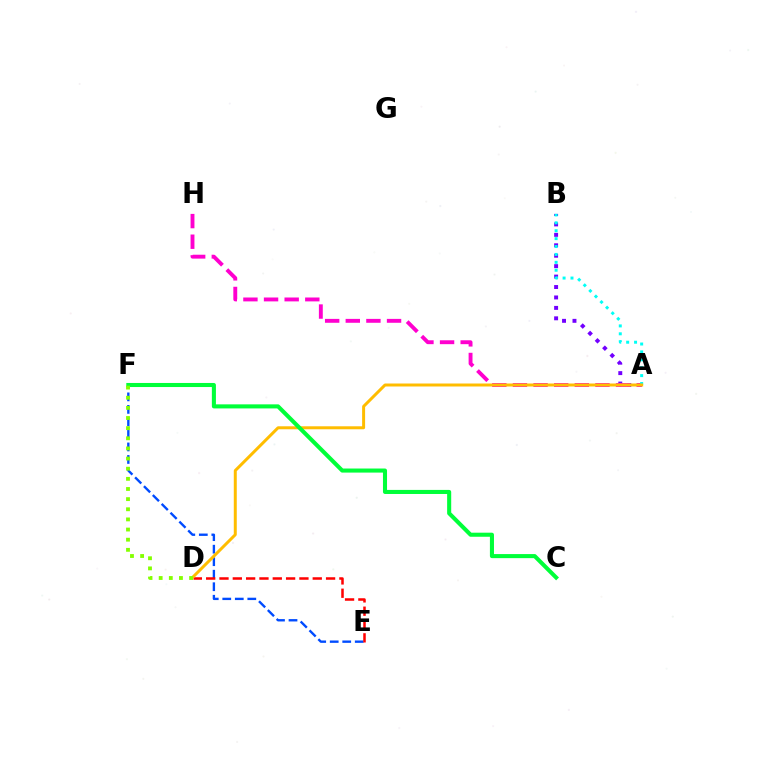{('A', 'B'): [{'color': '#7200ff', 'line_style': 'dotted', 'thickness': 2.83}, {'color': '#00fff6', 'line_style': 'dotted', 'thickness': 2.15}], ('E', 'F'): [{'color': '#004bff', 'line_style': 'dashed', 'thickness': 1.7}], ('A', 'H'): [{'color': '#ff00cf', 'line_style': 'dashed', 'thickness': 2.8}], ('D', 'E'): [{'color': '#ff0000', 'line_style': 'dashed', 'thickness': 1.81}], ('A', 'D'): [{'color': '#ffbd00', 'line_style': 'solid', 'thickness': 2.15}], ('C', 'F'): [{'color': '#00ff39', 'line_style': 'solid', 'thickness': 2.93}], ('D', 'F'): [{'color': '#84ff00', 'line_style': 'dotted', 'thickness': 2.75}]}